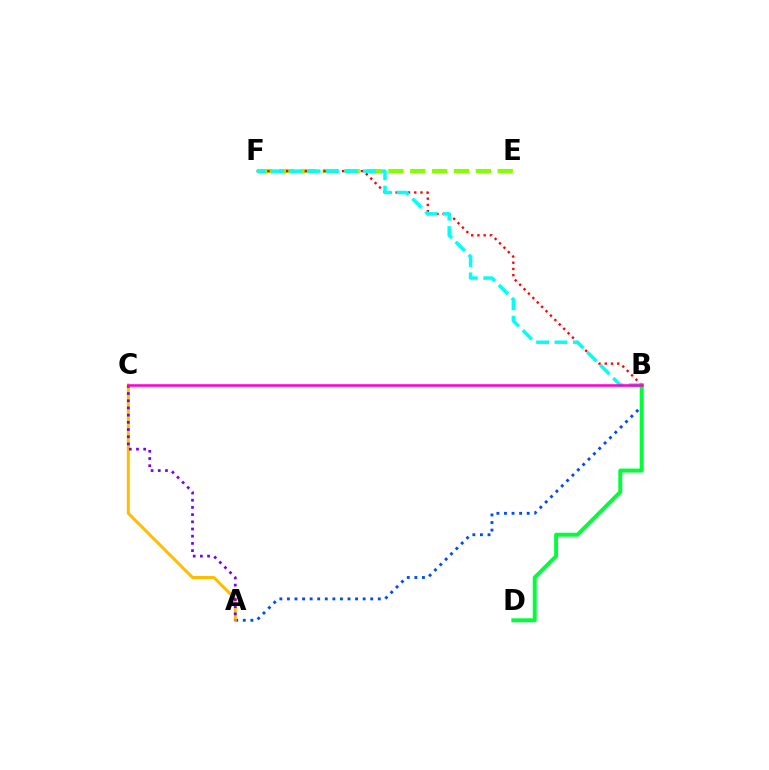{('A', 'B'): [{'color': '#004bff', 'line_style': 'dotted', 'thickness': 2.06}], ('A', 'C'): [{'color': '#ffbd00', 'line_style': 'solid', 'thickness': 2.17}, {'color': '#7200ff', 'line_style': 'dotted', 'thickness': 1.96}], ('E', 'F'): [{'color': '#84ff00', 'line_style': 'dashed', 'thickness': 2.97}], ('B', 'F'): [{'color': '#ff0000', 'line_style': 'dotted', 'thickness': 1.69}, {'color': '#00fff6', 'line_style': 'dashed', 'thickness': 2.5}], ('B', 'D'): [{'color': '#00ff39', 'line_style': 'solid', 'thickness': 2.84}], ('B', 'C'): [{'color': '#ff00cf', 'line_style': 'solid', 'thickness': 1.85}]}